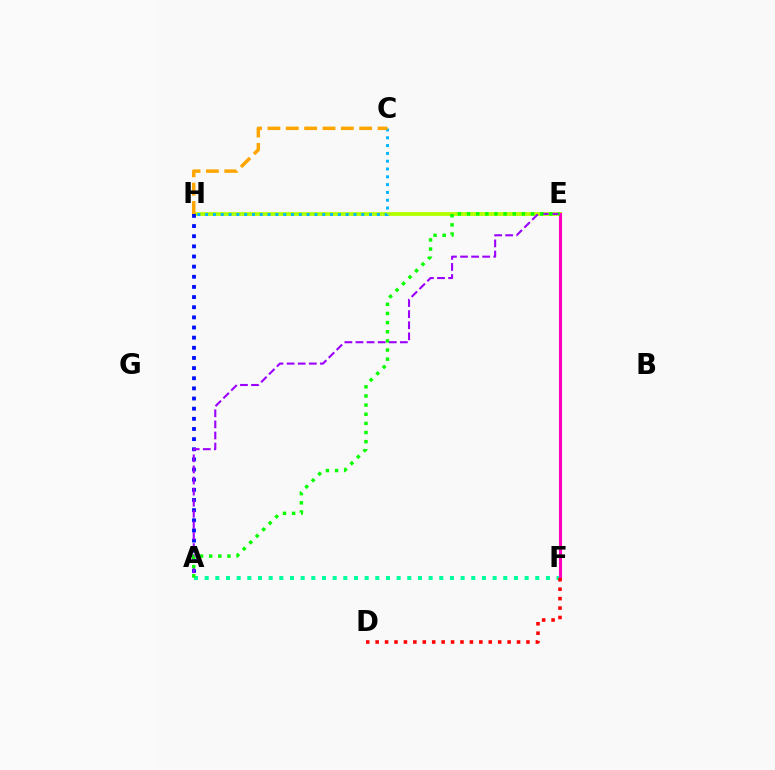{('E', 'H'): [{'color': '#b3ff00', 'line_style': 'solid', 'thickness': 2.74}], ('A', 'H'): [{'color': '#0010ff', 'line_style': 'dotted', 'thickness': 2.76}], ('C', 'H'): [{'color': '#00b5ff', 'line_style': 'dotted', 'thickness': 2.12}, {'color': '#ffa500', 'line_style': 'dashed', 'thickness': 2.49}], ('A', 'E'): [{'color': '#9b00ff', 'line_style': 'dashed', 'thickness': 1.51}, {'color': '#08ff00', 'line_style': 'dotted', 'thickness': 2.48}], ('A', 'F'): [{'color': '#00ff9d', 'line_style': 'dotted', 'thickness': 2.9}], ('E', 'F'): [{'color': '#ff00bd', 'line_style': 'solid', 'thickness': 2.23}], ('D', 'F'): [{'color': '#ff0000', 'line_style': 'dotted', 'thickness': 2.56}]}